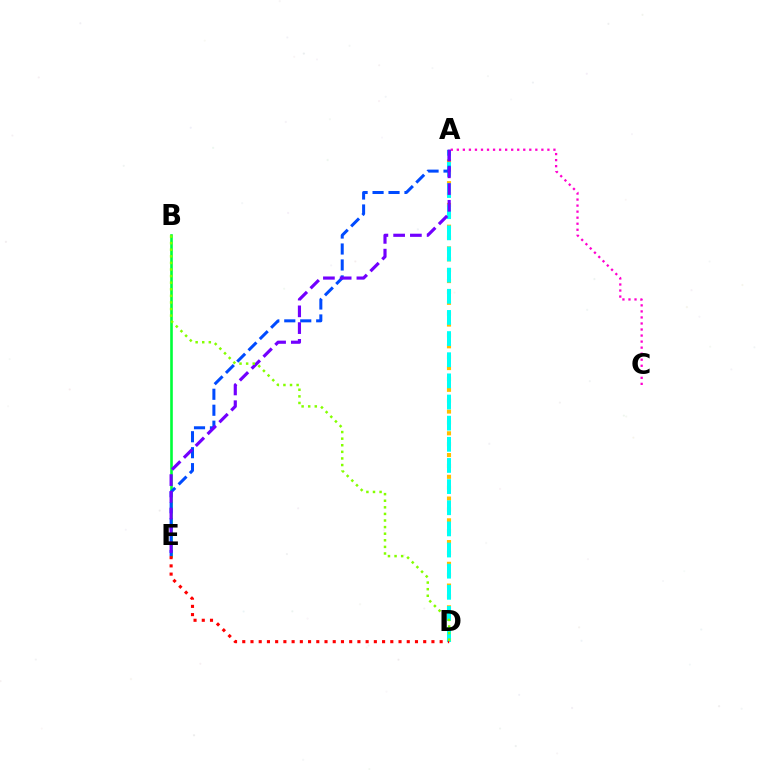{('A', 'D'): [{'color': '#ffbd00', 'line_style': 'dotted', 'thickness': 2.95}, {'color': '#00fff6', 'line_style': 'dashed', 'thickness': 2.87}], ('B', 'E'): [{'color': '#00ff39', 'line_style': 'solid', 'thickness': 1.89}], ('A', 'E'): [{'color': '#004bff', 'line_style': 'dashed', 'thickness': 2.17}, {'color': '#7200ff', 'line_style': 'dashed', 'thickness': 2.27}], ('A', 'C'): [{'color': '#ff00cf', 'line_style': 'dotted', 'thickness': 1.64}], ('D', 'E'): [{'color': '#ff0000', 'line_style': 'dotted', 'thickness': 2.23}], ('B', 'D'): [{'color': '#84ff00', 'line_style': 'dotted', 'thickness': 1.79}]}